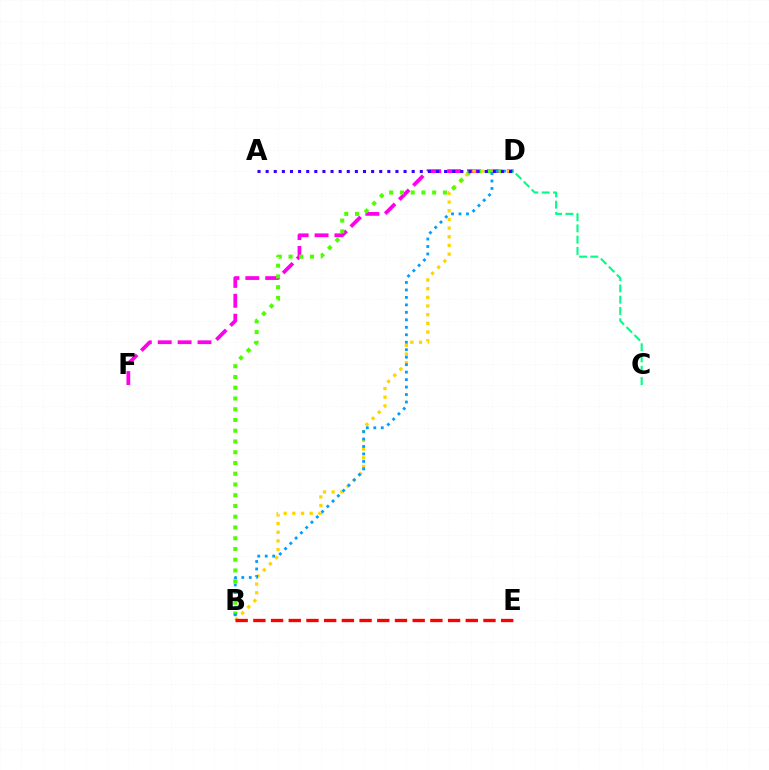{('D', 'F'): [{'color': '#ff00ed', 'line_style': 'dashed', 'thickness': 2.7}], ('B', 'D'): [{'color': '#ffd500', 'line_style': 'dotted', 'thickness': 2.36}, {'color': '#4fff00', 'line_style': 'dotted', 'thickness': 2.92}, {'color': '#009eff', 'line_style': 'dotted', 'thickness': 2.03}], ('B', 'E'): [{'color': '#ff0000', 'line_style': 'dashed', 'thickness': 2.4}], ('C', 'D'): [{'color': '#00ff86', 'line_style': 'dashed', 'thickness': 1.53}], ('A', 'D'): [{'color': '#3700ff', 'line_style': 'dotted', 'thickness': 2.2}]}